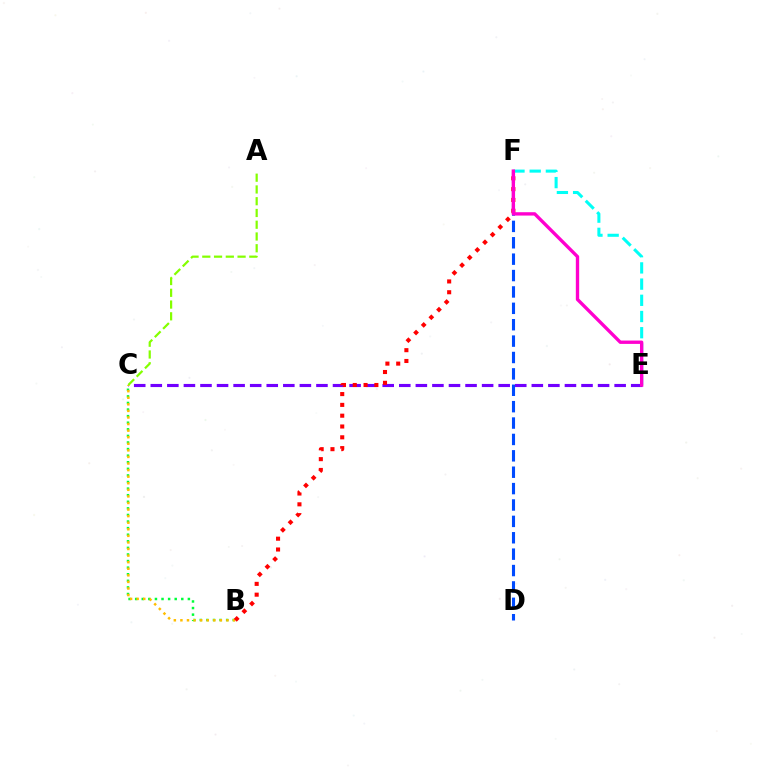{('E', 'F'): [{'color': '#00fff6', 'line_style': 'dashed', 'thickness': 2.2}, {'color': '#ff00cf', 'line_style': 'solid', 'thickness': 2.42}], ('D', 'F'): [{'color': '#004bff', 'line_style': 'dashed', 'thickness': 2.23}], ('B', 'C'): [{'color': '#00ff39', 'line_style': 'dotted', 'thickness': 1.79}, {'color': '#ffbd00', 'line_style': 'dotted', 'thickness': 1.79}], ('C', 'E'): [{'color': '#7200ff', 'line_style': 'dashed', 'thickness': 2.25}], ('B', 'F'): [{'color': '#ff0000', 'line_style': 'dotted', 'thickness': 2.94}], ('A', 'C'): [{'color': '#84ff00', 'line_style': 'dashed', 'thickness': 1.6}]}